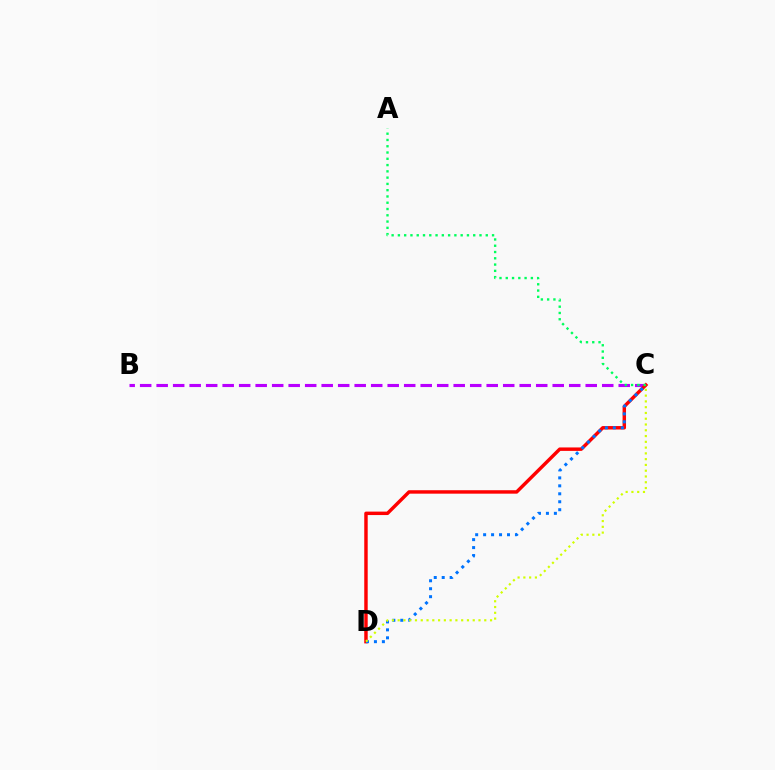{('B', 'C'): [{'color': '#b900ff', 'line_style': 'dashed', 'thickness': 2.24}], ('C', 'D'): [{'color': '#ff0000', 'line_style': 'solid', 'thickness': 2.48}, {'color': '#0074ff', 'line_style': 'dotted', 'thickness': 2.16}, {'color': '#d1ff00', 'line_style': 'dotted', 'thickness': 1.57}], ('A', 'C'): [{'color': '#00ff5c', 'line_style': 'dotted', 'thickness': 1.71}]}